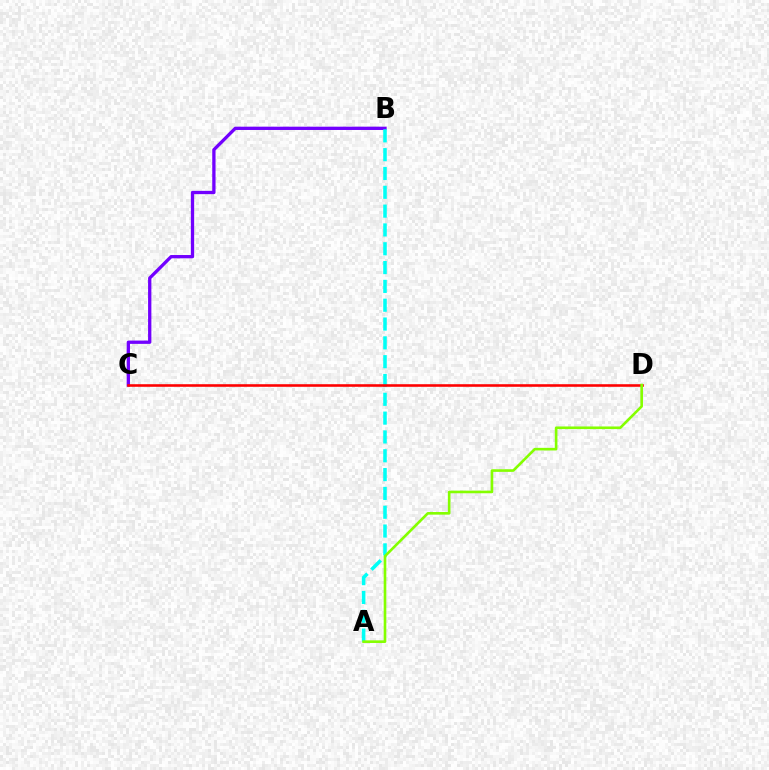{('B', 'C'): [{'color': '#7200ff', 'line_style': 'solid', 'thickness': 2.37}], ('A', 'B'): [{'color': '#00fff6', 'line_style': 'dashed', 'thickness': 2.56}], ('C', 'D'): [{'color': '#ff0000', 'line_style': 'solid', 'thickness': 1.86}], ('A', 'D'): [{'color': '#84ff00', 'line_style': 'solid', 'thickness': 1.89}]}